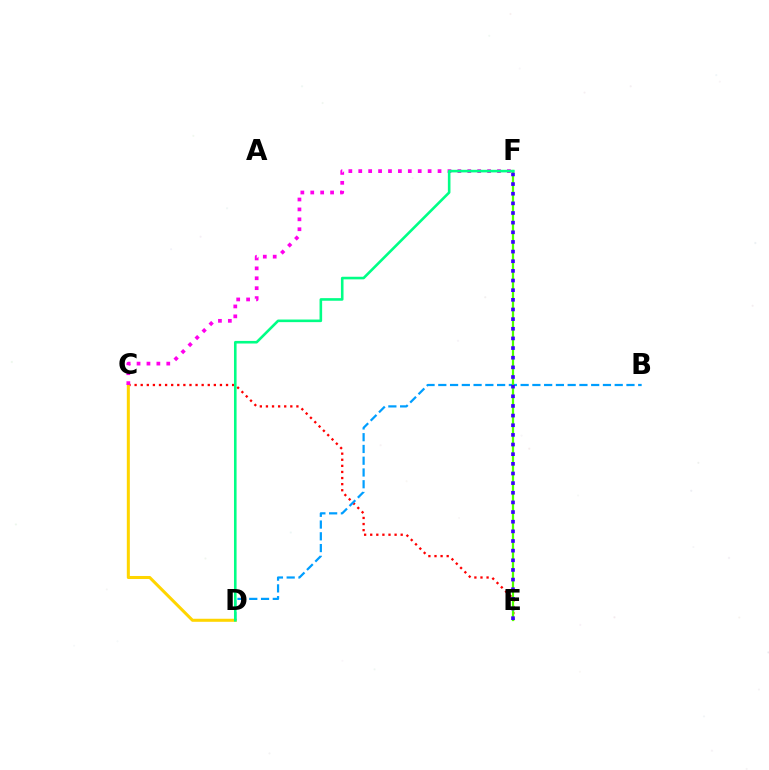{('C', 'E'): [{'color': '#ff0000', 'line_style': 'dotted', 'thickness': 1.66}], ('C', 'D'): [{'color': '#ffd500', 'line_style': 'solid', 'thickness': 2.19}], ('C', 'F'): [{'color': '#ff00ed', 'line_style': 'dotted', 'thickness': 2.69}], ('B', 'D'): [{'color': '#009eff', 'line_style': 'dashed', 'thickness': 1.6}], ('E', 'F'): [{'color': '#4fff00', 'line_style': 'solid', 'thickness': 1.61}, {'color': '#3700ff', 'line_style': 'dotted', 'thickness': 2.62}], ('D', 'F'): [{'color': '#00ff86', 'line_style': 'solid', 'thickness': 1.87}]}